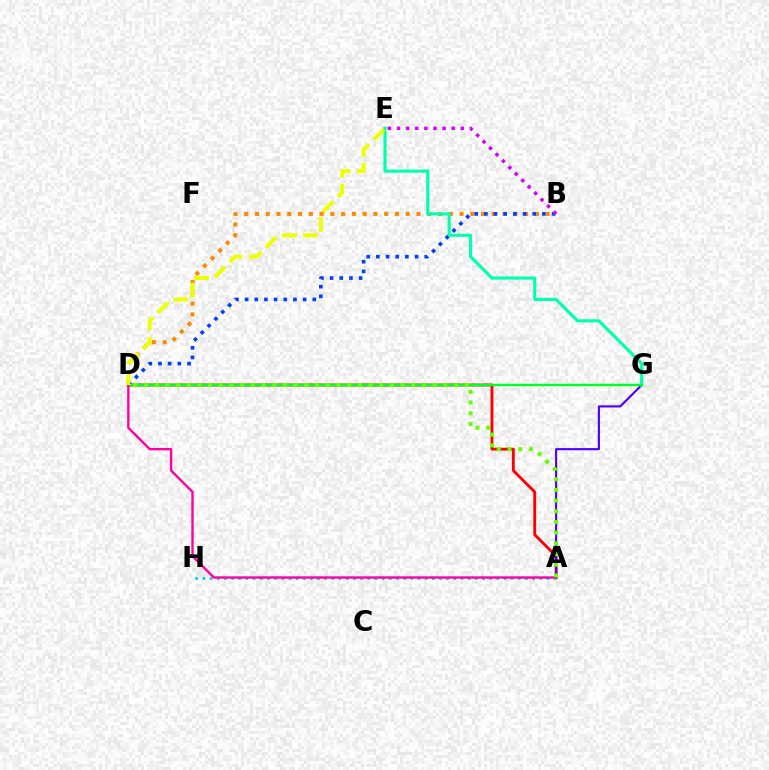{('B', 'D'): [{'color': '#ff8800', 'line_style': 'dotted', 'thickness': 2.93}, {'color': '#003fff', 'line_style': 'dotted', 'thickness': 2.63}], ('A', 'D'): [{'color': '#ff0000', 'line_style': 'solid', 'thickness': 2.06}, {'color': '#ff00a0', 'line_style': 'solid', 'thickness': 1.71}, {'color': '#66ff00', 'line_style': 'dotted', 'thickness': 2.91}], ('A', 'G'): [{'color': '#4f00ff', 'line_style': 'solid', 'thickness': 1.54}], ('A', 'H'): [{'color': '#00c7ff', 'line_style': 'dotted', 'thickness': 1.95}], ('E', 'G'): [{'color': '#00ffaf', 'line_style': 'solid', 'thickness': 2.25}], ('D', 'G'): [{'color': '#00ff27', 'line_style': 'solid', 'thickness': 1.69}], ('D', 'E'): [{'color': '#eeff00', 'line_style': 'dashed', 'thickness': 2.87}], ('B', 'E'): [{'color': '#d600ff', 'line_style': 'dotted', 'thickness': 2.48}]}